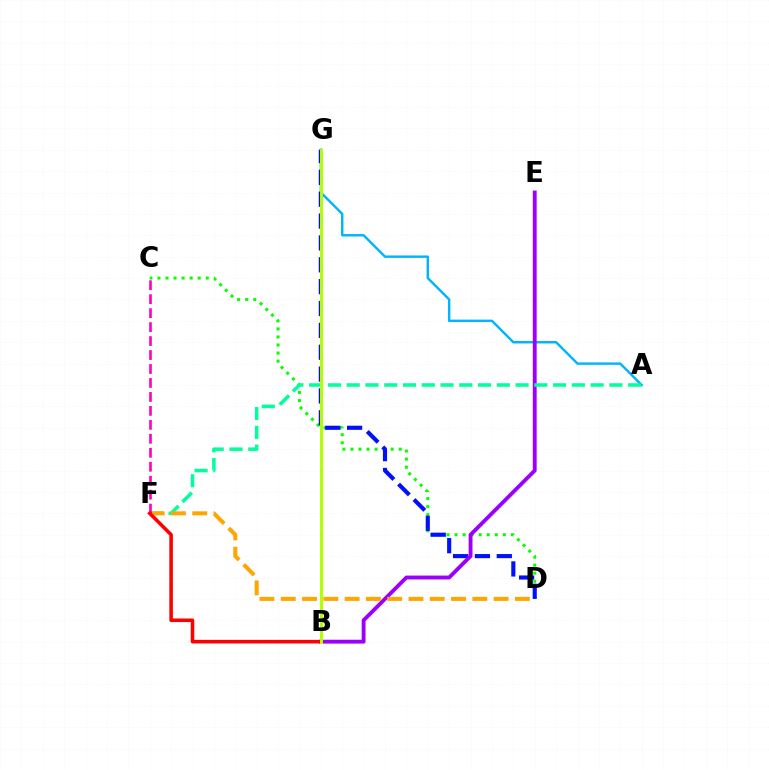{('A', 'G'): [{'color': '#00b5ff', 'line_style': 'solid', 'thickness': 1.75}], ('C', 'D'): [{'color': '#08ff00', 'line_style': 'dotted', 'thickness': 2.19}], ('D', 'G'): [{'color': '#0010ff', 'line_style': 'dashed', 'thickness': 2.97}], ('B', 'E'): [{'color': '#9b00ff', 'line_style': 'solid', 'thickness': 2.78}], ('A', 'F'): [{'color': '#00ff9d', 'line_style': 'dashed', 'thickness': 2.55}], ('D', 'F'): [{'color': '#ffa500', 'line_style': 'dashed', 'thickness': 2.89}], ('C', 'F'): [{'color': '#ff00bd', 'line_style': 'dashed', 'thickness': 1.9}], ('B', 'F'): [{'color': '#ff0000', 'line_style': 'solid', 'thickness': 2.56}], ('B', 'G'): [{'color': '#b3ff00', 'line_style': 'solid', 'thickness': 2.15}]}